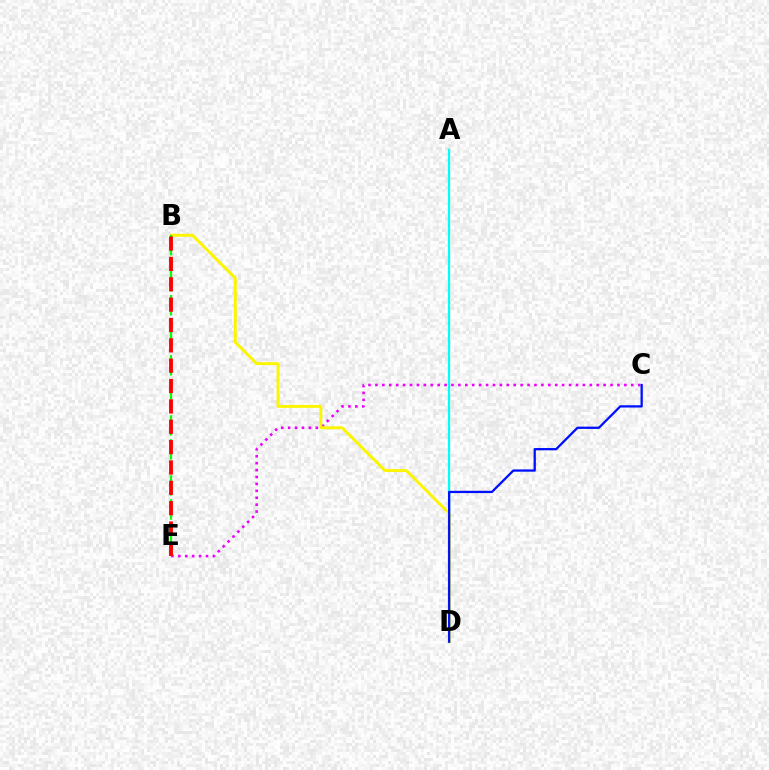{('C', 'E'): [{'color': '#ee00ff', 'line_style': 'dotted', 'thickness': 1.88}], ('A', 'D'): [{'color': '#00fff6', 'line_style': 'solid', 'thickness': 1.62}], ('B', 'D'): [{'color': '#fcf500', 'line_style': 'solid', 'thickness': 2.13}], ('C', 'D'): [{'color': '#0010ff', 'line_style': 'solid', 'thickness': 1.64}], ('B', 'E'): [{'color': '#08ff00', 'line_style': 'dashed', 'thickness': 1.63}, {'color': '#ff0000', 'line_style': 'dashed', 'thickness': 2.77}]}